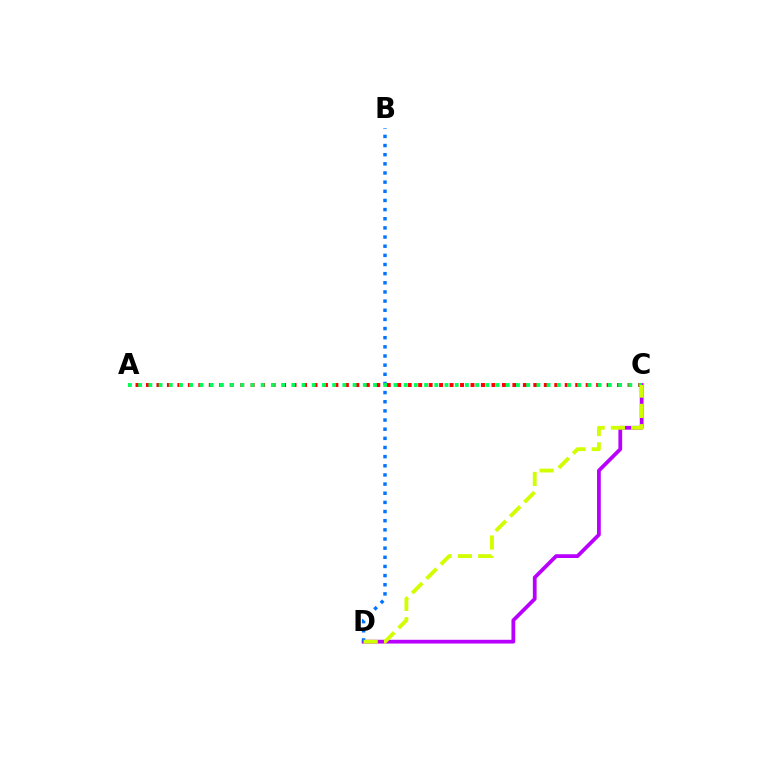{('C', 'D'): [{'color': '#b900ff', 'line_style': 'solid', 'thickness': 2.71}, {'color': '#d1ff00', 'line_style': 'dashed', 'thickness': 2.76}], ('B', 'D'): [{'color': '#0074ff', 'line_style': 'dotted', 'thickness': 2.49}], ('A', 'C'): [{'color': '#ff0000', 'line_style': 'dotted', 'thickness': 2.84}, {'color': '#00ff5c', 'line_style': 'dotted', 'thickness': 2.77}]}